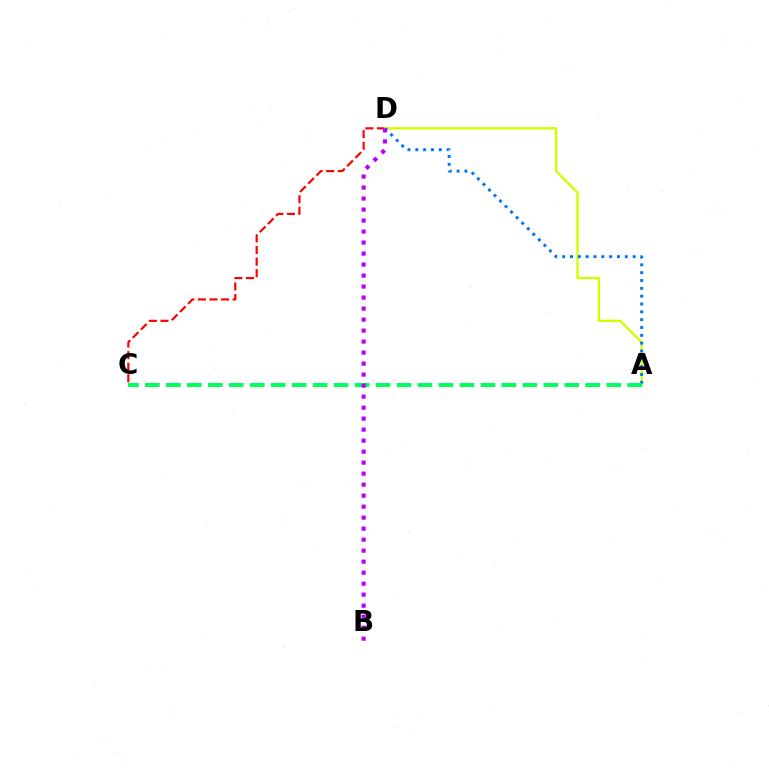{('C', 'D'): [{'color': '#ff0000', 'line_style': 'dashed', 'thickness': 1.57}], ('A', 'D'): [{'color': '#d1ff00', 'line_style': 'solid', 'thickness': 1.71}, {'color': '#0074ff', 'line_style': 'dotted', 'thickness': 2.13}], ('A', 'C'): [{'color': '#00ff5c', 'line_style': 'dashed', 'thickness': 2.85}], ('B', 'D'): [{'color': '#b900ff', 'line_style': 'dotted', 'thickness': 2.99}]}